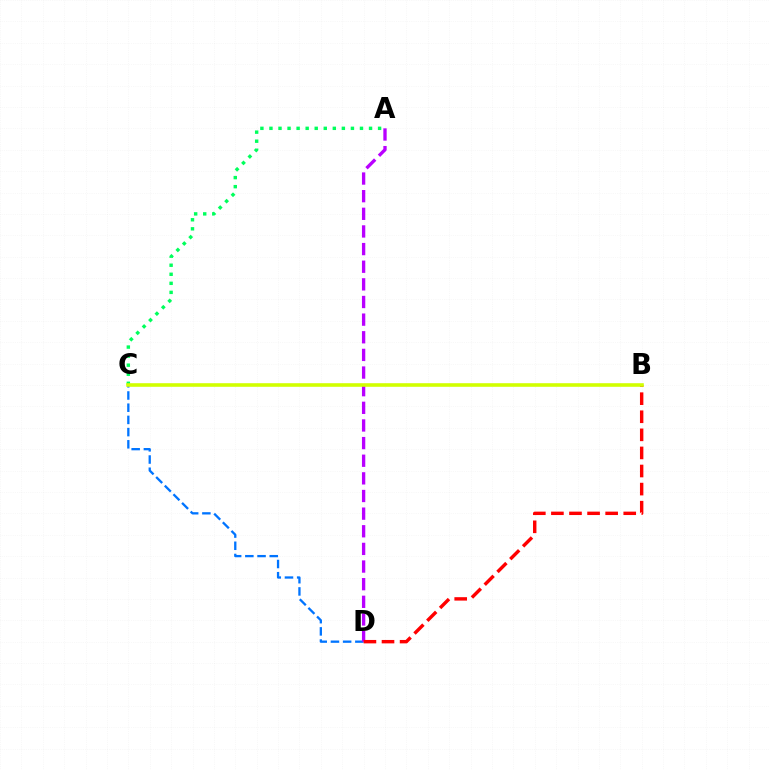{('C', 'D'): [{'color': '#0074ff', 'line_style': 'dashed', 'thickness': 1.66}], ('A', 'D'): [{'color': '#b900ff', 'line_style': 'dashed', 'thickness': 2.4}], ('B', 'D'): [{'color': '#ff0000', 'line_style': 'dashed', 'thickness': 2.46}], ('A', 'C'): [{'color': '#00ff5c', 'line_style': 'dotted', 'thickness': 2.46}], ('B', 'C'): [{'color': '#d1ff00', 'line_style': 'solid', 'thickness': 2.59}]}